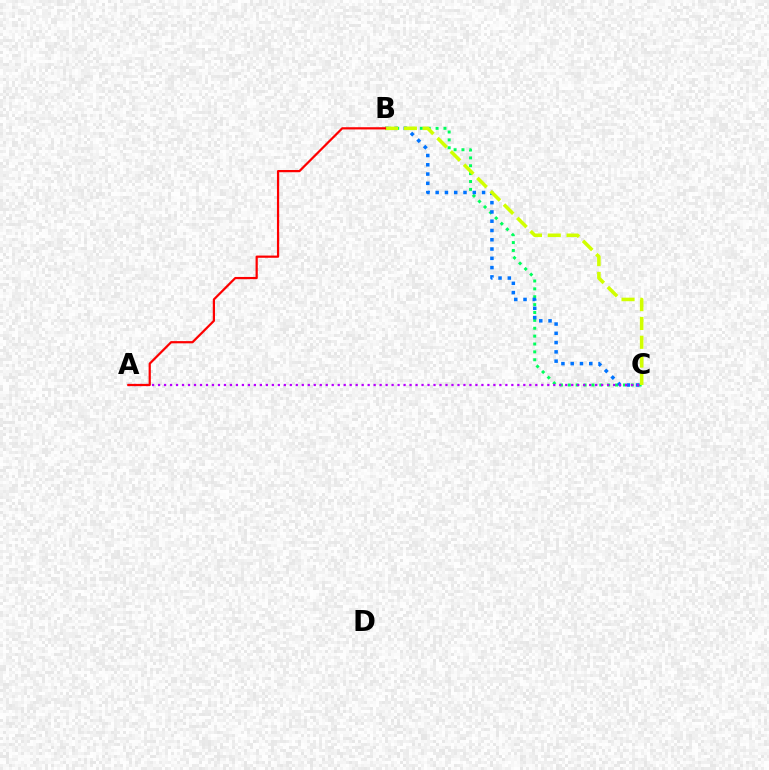{('B', 'C'): [{'color': '#00ff5c', 'line_style': 'dotted', 'thickness': 2.14}, {'color': '#0074ff', 'line_style': 'dotted', 'thickness': 2.52}, {'color': '#d1ff00', 'line_style': 'dashed', 'thickness': 2.56}], ('A', 'C'): [{'color': '#b900ff', 'line_style': 'dotted', 'thickness': 1.63}], ('A', 'B'): [{'color': '#ff0000', 'line_style': 'solid', 'thickness': 1.6}]}